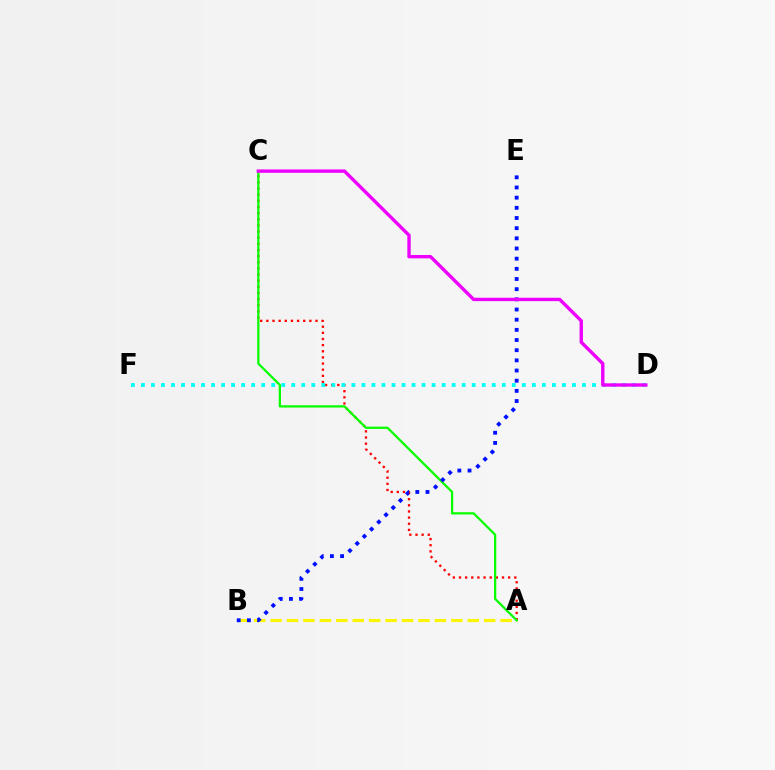{('A', 'B'): [{'color': '#fcf500', 'line_style': 'dashed', 'thickness': 2.23}], ('A', 'C'): [{'color': '#ff0000', 'line_style': 'dotted', 'thickness': 1.67}, {'color': '#08ff00', 'line_style': 'solid', 'thickness': 1.63}], ('D', 'F'): [{'color': '#00fff6', 'line_style': 'dotted', 'thickness': 2.72}], ('B', 'E'): [{'color': '#0010ff', 'line_style': 'dotted', 'thickness': 2.76}], ('C', 'D'): [{'color': '#ee00ff', 'line_style': 'solid', 'thickness': 2.43}]}